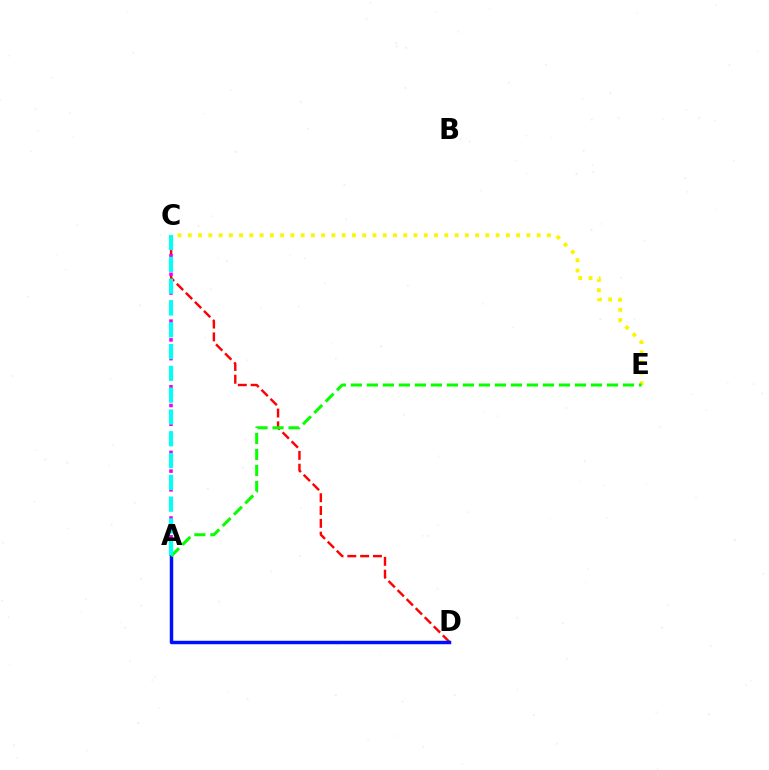{('C', 'D'): [{'color': '#ff0000', 'line_style': 'dashed', 'thickness': 1.74}], ('A', 'C'): [{'color': '#ee00ff', 'line_style': 'dotted', 'thickness': 2.55}, {'color': '#00fff6', 'line_style': 'dashed', 'thickness': 2.96}], ('C', 'E'): [{'color': '#fcf500', 'line_style': 'dotted', 'thickness': 2.79}], ('A', 'D'): [{'color': '#0010ff', 'line_style': 'solid', 'thickness': 2.49}], ('A', 'E'): [{'color': '#08ff00', 'line_style': 'dashed', 'thickness': 2.17}]}